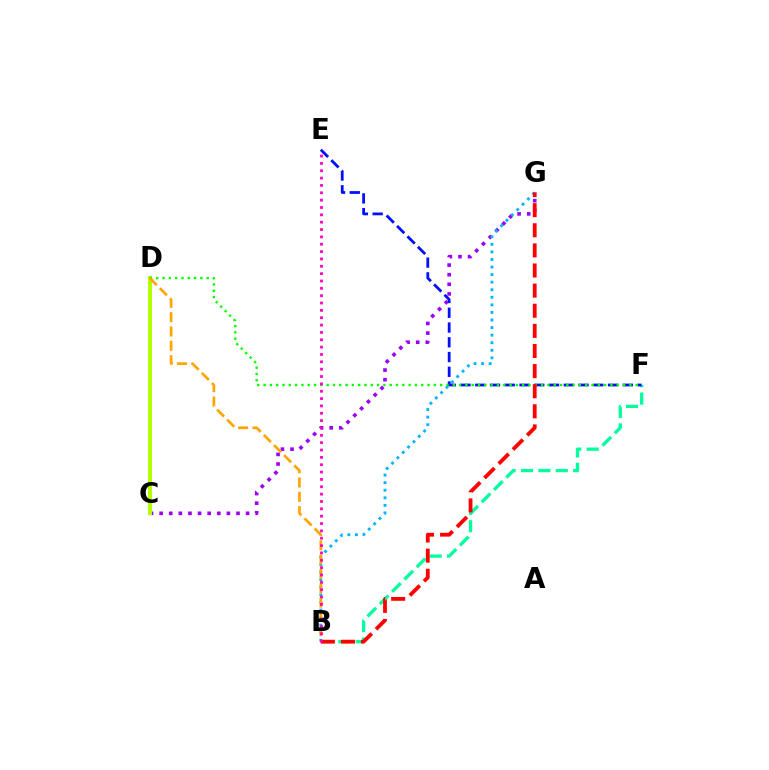{('C', 'G'): [{'color': '#9b00ff', 'line_style': 'dotted', 'thickness': 2.61}], ('C', 'D'): [{'color': '#b3ff00', 'line_style': 'solid', 'thickness': 2.9}], ('B', 'F'): [{'color': '#00ff9d', 'line_style': 'dashed', 'thickness': 2.37}], ('B', 'G'): [{'color': '#00b5ff', 'line_style': 'dotted', 'thickness': 2.06}, {'color': '#ff0000', 'line_style': 'dashed', 'thickness': 2.73}], ('E', 'F'): [{'color': '#0010ff', 'line_style': 'dashed', 'thickness': 2.0}], ('D', 'F'): [{'color': '#08ff00', 'line_style': 'dotted', 'thickness': 1.71}], ('B', 'D'): [{'color': '#ffa500', 'line_style': 'dashed', 'thickness': 1.95}], ('B', 'E'): [{'color': '#ff00bd', 'line_style': 'dotted', 'thickness': 2.0}]}